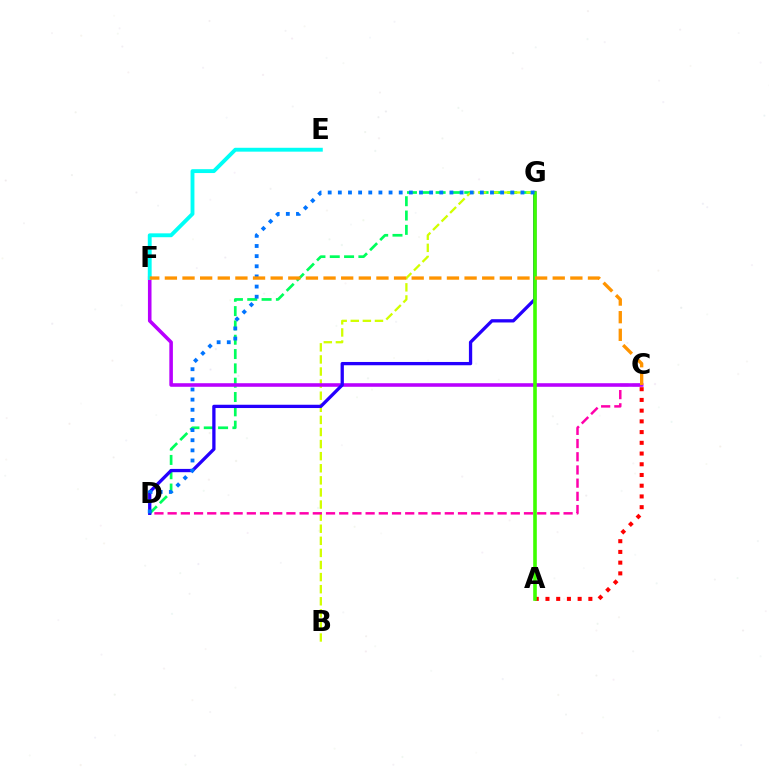{('D', 'G'): [{'color': '#00ff5c', 'line_style': 'dashed', 'thickness': 1.95}, {'color': '#2500ff', 'line_style': 'solid', 'thickness': 2.37}, {'color': '#0074ff', 'line_style': 'dotted', 'thickness': 2.76}], ('B', 'G'): [{'color': '#d1ff00', 'line_style': 'dashed', 'thickness': 1.64}], ('C', 'D'): [{'color': '#ff00ac', 'line_style': 'dashed', 'thickness': 1.79}], ('C', 'F'): [{'color': '#b900ff', 'line_style': 'solid', 'thickness': 2.57}, {'color': '#ff9400', 'line_style': 'dashed', 'thickness': 2.39}], ('A', 'C'): [{'color': '#ff0000', 'line_style': 'dotted', 'thickness': 2.91}], ('E', 'F'): [{'color': '#00fff6', 'line_style': 'solid', 'thickness': 2.79}], ('A', 'G'): [{'color': '#3dff00', 'line_style': 'solid', 'thickness': 2.6}]}